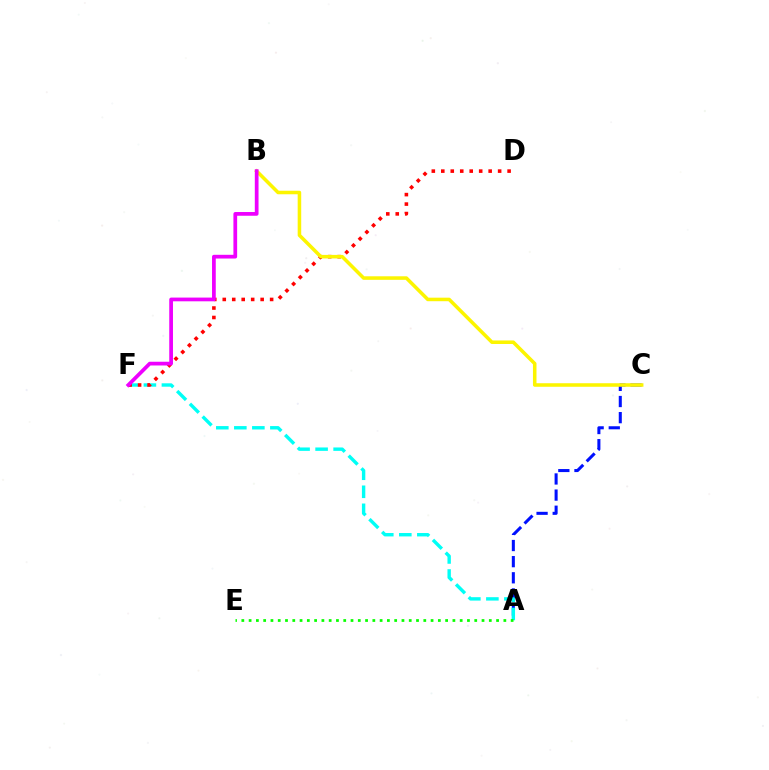{('A', 'C'): [{'color': '#0010ff', 'line_style': 'dashed', 'thickness': 2.19}], ('A', 'F'): [{'color': '#00fff6', 'line_style': 'dashed', 'thickness': 2.45}], ('D', 'F'): [{'color': '#ff0000', 'line_style': 'dotted', 'thickness': 2.57}], ('B', 'C'): [{'color': '#fcf500', 'line_style': 'solid', 'thickness': 2.55}], ('A', 'E'): [{'color': '#08ff00', 'line_style': 'dotted', 'thickness': 1.98}], ('B', 'F'): [{'color': '#ee00ff', 'line_style': 'solid', 'thickness': 2.68}]}